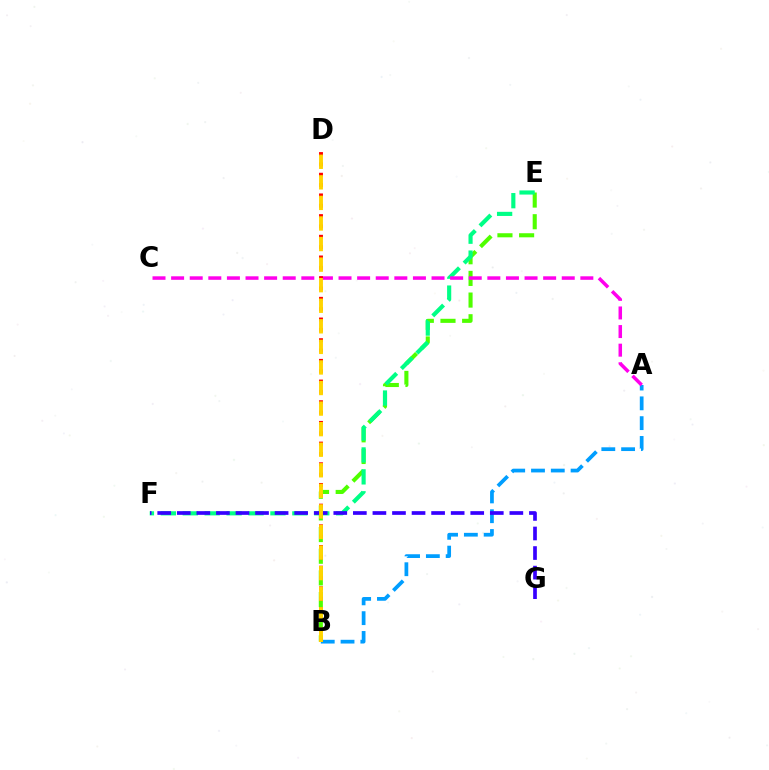{('A', 'B'): [{'color': '#009eff', 'line_style': 'dashed', 'thickness': 2.69}], ('B', 'E'): [{'color': '#4fff00', 'line_style': 'dashed', 'thickness': 2.94}], ('E', 'F'): [{'color': '#00ff86', 'line_style': 'dashed', 'thickness': 2.98}], ('A', 'C'): [{'color': '#ff00ed', 'line_style': 'dashed', 'thickness': 2.53}], ('B', 'D'): [{'color': '#ff0000', 'line_style': 'dotted', 'thickness': 2.81}, {'color': '#ffd500', 'line_style': 'dashed', 'thickness': 2.79}], ('F', 'G'): [{'color': '#3700ff', 'line_style': 'dashed', 'thickness': 2.66}]}